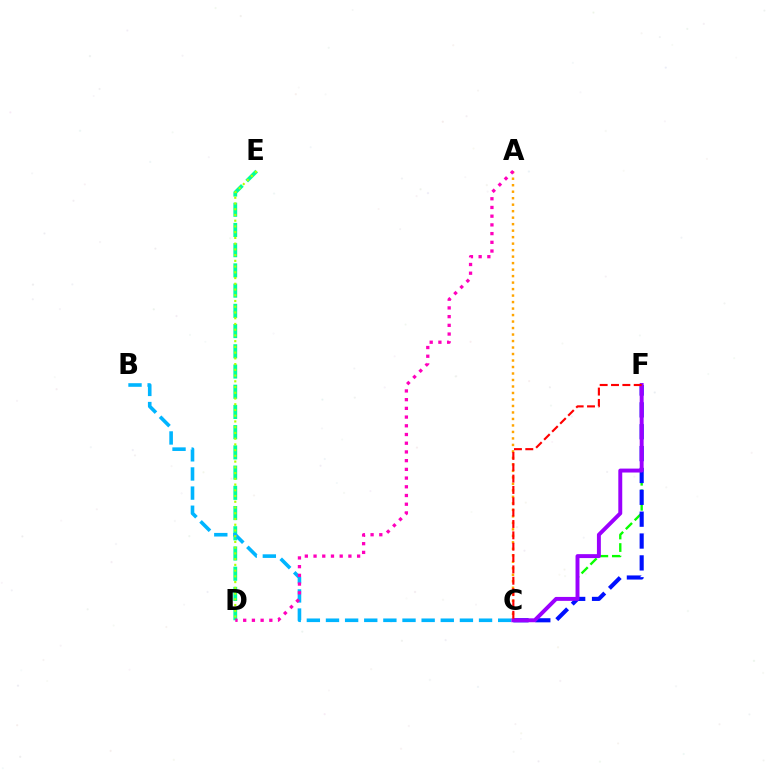{('D', 'E'): [{'color': '#00ff9d', 'line_style': 'dashed', 'thickness': 2.75}, {'color': '#b3ff00', 'line_style': 'dotted', 'thickness': 1.56}], ('A', 'C'): [{'color': '#ffa500', 'line_style': 'dotted', 'thickness': 1.76}], ('C', 'F'): [{'color': '#08ff00', 'line_style': 'dashed', 'thickness': 1.7}, {'color': '#0010ff', 'line_style': 'dashed', 'thickness': 2.97}, {'color': '#9b00ff', 'line_style': 'solid', 'thickness': 2.83}, {'color': '#ff0000', 'line_style': 'dashed', 'thickness': 1.54}], ('B', 'C'): [{'color': '#00b5ff', 'line_style': 'dashed', 'thickness': 2.6}], ('A', 'D'): [{'color': '#ff00bd', 'line_style': 'dotted', 'thickness': 2.37}]}